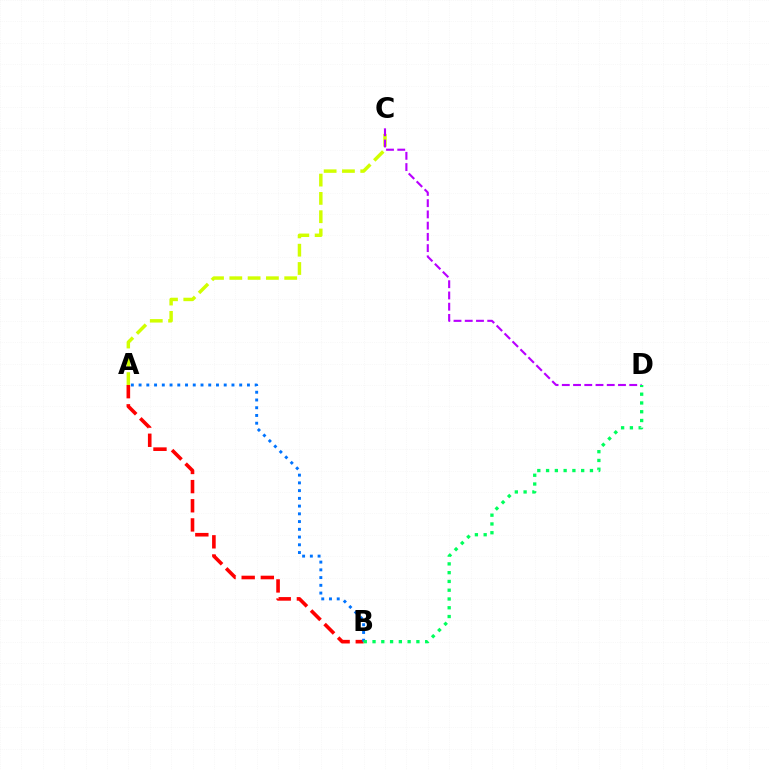{('A', 'C'): [{'color': '#d1ff00', 'line_style': 'dashed', 'thickness': 2.49}], ('C', 'D'): [{'color': '#b900ff', 'line_style': 'dashed', 'thickness': 1.53}], ('A', 'B'): [{'color': '#ff0000', 'line_style': 'dashed', 'thickness': 2.6}, {'color': '#0074ff', 'line_style': 'dotted', 'thickness': 2.1}], ('B', 'D'): [{'color': '#00ff5c', 'line_style': 'dotted', 'thickness': 2.38}]}